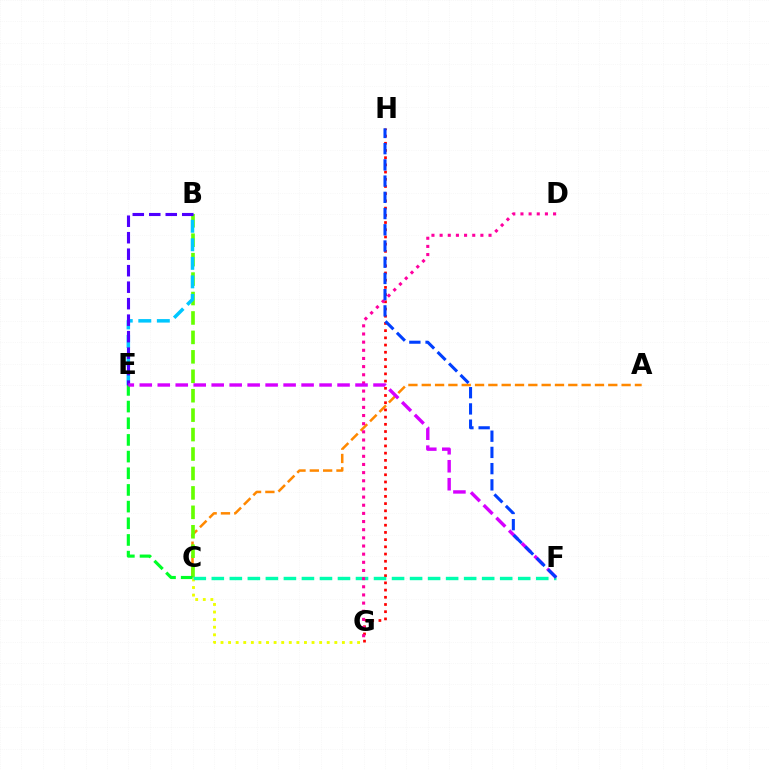{('A', 'C'): [{'color': '#ff8800', 'line_style': 'dashed', 'thickness': 1.81}], ('G', 'H'): [{'color': '#ff0000', 'line_style': 'dotted', 'thickness': 1.96}], ('B', 'C'): [{'color': '#66ff00', 'line_style': 'dashed', 'thickness': 2.64}], ('C', 'G'): [{'color': '#eeff00', 'line_style': 'dotted', 'thickness': 2.06}], ('B', 'E'): [{'color': '#00c7ff', 'line_style': 'dashed', 'thickness': 2.52}, {'color': '#4f00ff', 'line_style': 'dashed', 'thickness': 2.24}], ('C', 'F'): [{'color': '#00ffaf', 'line_style': 'dashed', 'thickness': 2.45}], ('C', 'E'): [{'color': '#00ff27', 'line_style': 'dashed', 'thickness': 2.26}], ('D', 'G'): [{'color': '#ff00a0', 'line_style': 'dotted', 'thickness': 2.22}], ('E', 'F'): [{'color': '#d600ff', 'line_style': 'dashed', 'thickness': 2.44}], ('F', 'H'): [{'color': '#003fff', 'line_style': 'dashed', 'thickness': 2.2}]}